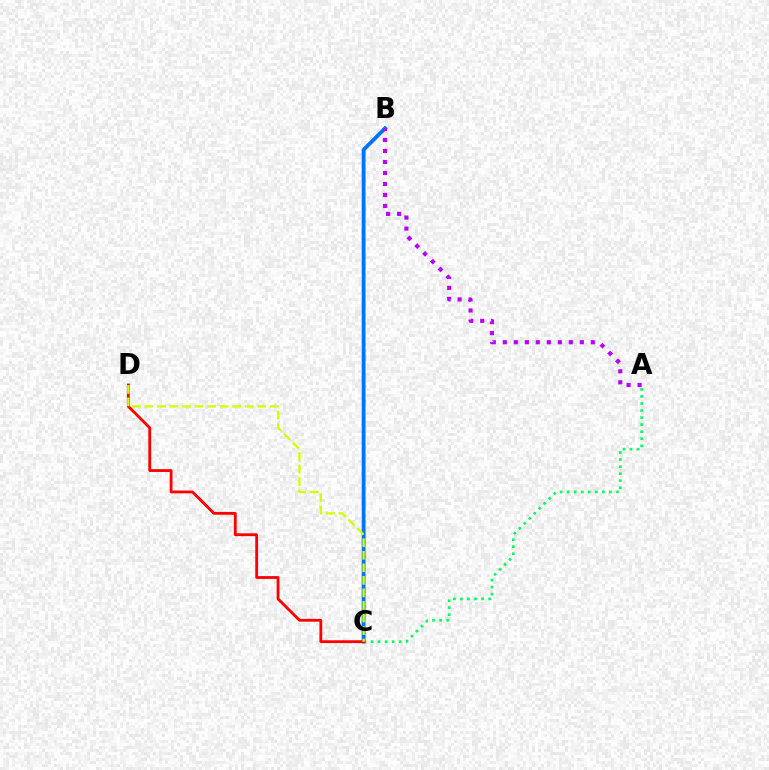{('A', 'C'): [{'color': '#00ff5c', 'line_style': 'dotted', 'thickness': 1.91}], ('B', 'C'): [{'color': '#0074ff', 'line_style': 'solid', 'thickness': 2.76}], ('C', 'D'): [{'color': '#ff0000', 'line_style': 'solid', 'thickness': 2.03}, {'color': '#d1ff00', 'line_style': 'dashed', 'thickness': 1.7}], ('A', 'B'): [{'color': '#b900ff', 'line_style': 'dotted', 'thickness': 2.99}]}